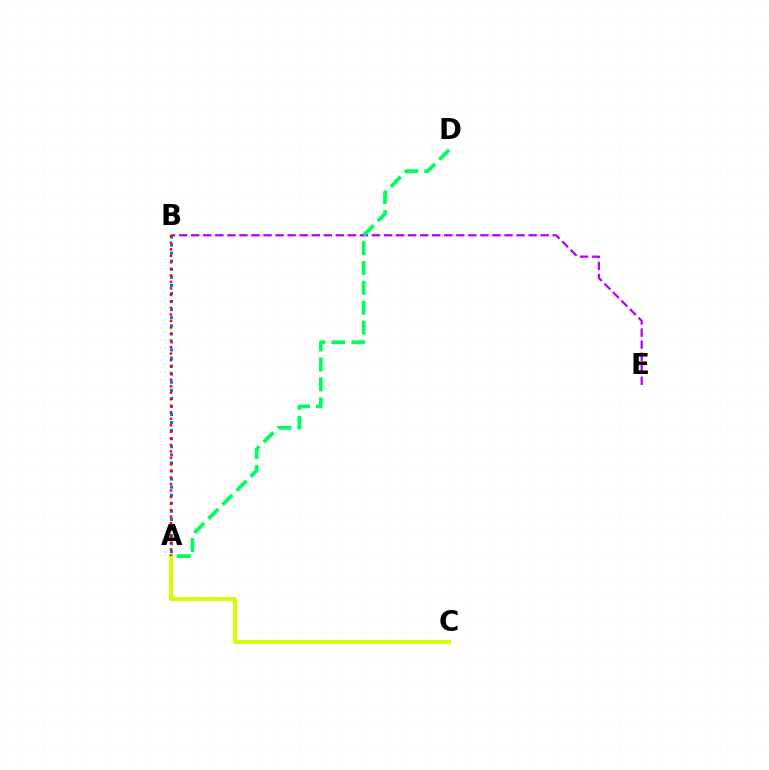{('B', 'E'): [{'color': '#b900ff', 'line_style': 'dashed', 'thickness': 1.64}], ('A', 'C'): [{'color': '#d1ff00', 'line_style': 'solid', 'thickness': 2.84}], ('A', 'B'): [{'color': '#0074ff', 'line_style': 'dotted', 'thickness': 2.19}, {'color': '#ff0000', 'line_style': 'dotted', 'thickness': 1.77}], ('A', 'D'): [{'color': '#00ff5c', 'line_style': 'dashed', 'thickness': 2.7}]}